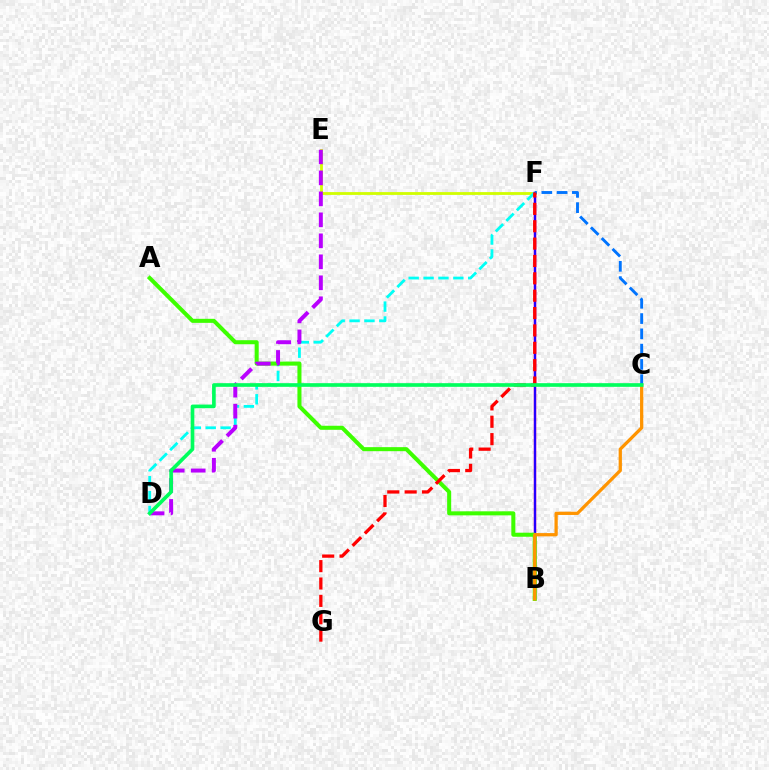{('E', 'F'): [{'color': '#d1ff00', 'line_style': 'solid', 'thickness': 2.02}], ('D', 'F'): [{'color': '#00fff6', 'line_style': 'dashed', 'thickness': 2.02}], ('B', 'F'): [{'color': '#ff00ac', 'line_style': 'solid', 'thickness': 1.74}, {'color': '#2500ff', 'line_style': 'solid', 'thickness': 1.61}], ('A', 'B'): [{'color': '#3dff00', 'line_style': 'solid', 'thickness': 2.91}], ('D', 'E'): [{'color': '#b900ff', 'line_style': 'dashed', 'thickness': 2.85}], ('B', 'C'): [{'color': '#ff9400', 'line_style': 'solid', 'thickness': 2.34}], ('C', 'F'): [{'color': '#0074ff', 'line_style': 'dashed', 'thickness': 2.08}], ('F', 'G'): [{'color': '#ff0000', 'line_style': 'dashed', 'thickness': 2.36}], ('C', 'D'): [{'color': '#00ff5c', 'line_style': 'solid', 'thickness': 2.63}]}